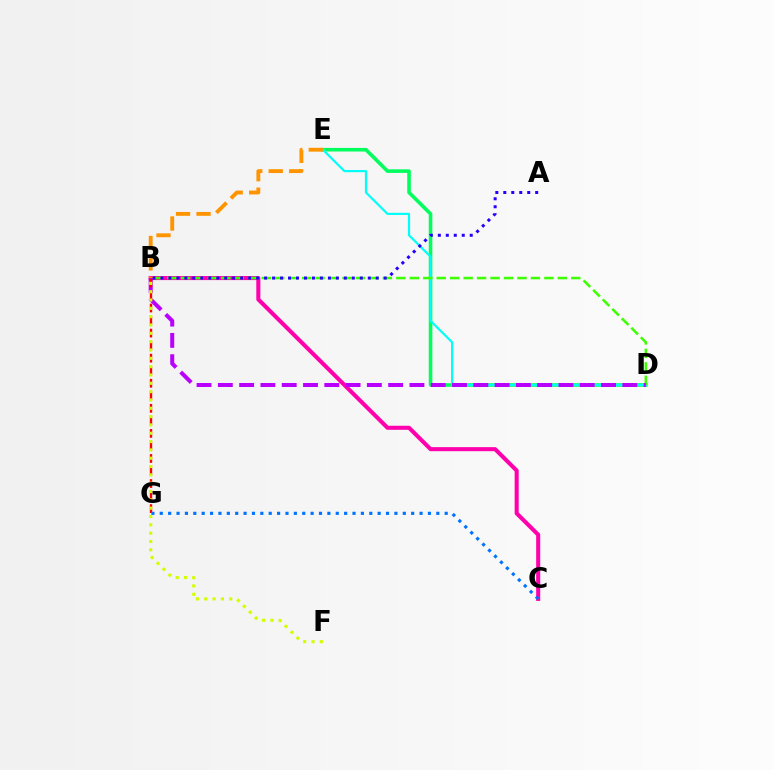{('B', 'C'): [{'color': '#ff00ac', 'line_style': 'solid', 'thickness': 2.92}], ('D', 'E'): [{'color': '#00ff5c', 'line_style': 'solid', 'thickness': 2.58}, {'color': '#00fff6', 'line_style': 'solid', 'thickness': 1.56}], ('B', 'D'): [{'color': '#3dff00', 'line_style': 'dashed', 'thickness': 1.83}, {'color': '#b900ff', 'line_style': 'dashed', 'thickness': 2.89}], ('B', 'G'): [{'color': '#ff0000', 'line_style': 'dashed', 'thickness': 1.7}], ('B', 'F'): [{'color': '#d1ff00', 'line_style': 'dotted', 'thickness': 2.26}], ('A', 'B'): [{'color': '#2500ff', 'line_style': 'dotted', 'thickness': 2.17}], ('B', 'E'): [{'color': '#ff9400', 'line_style': 'dashed', 'thickness': 2.78}], ('C', 'G'): [{'color': '#0074ff', 'line_style': 'dotted', 'thickness': 2.28}]}